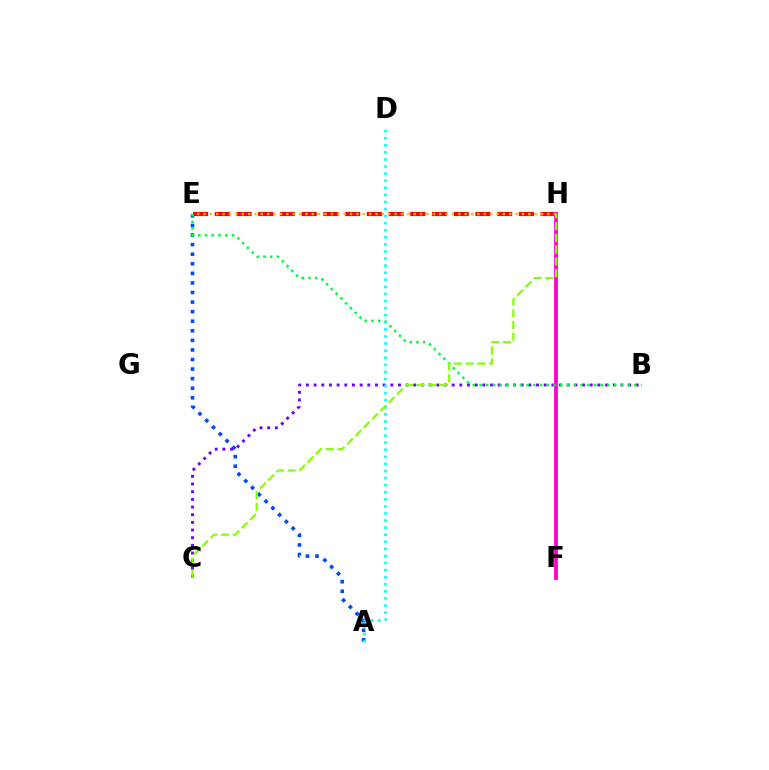{('A', 'E'): [{'color': '#004bff', 'line_style': 'dotted', 'thickness': 2.6}], ('E', 'H'): [{'color': '#ff0000', 'line_style': 'dashed', 'thickness': 2.95}, {'color': '#ffbd00', 'line_style': 'dotted', 'thickness': 1.73}], ('B', 'C'): [{'color': '#7200ff', 'line_style': 'dotted', 'thickness': 2.08}], ('F', 'H'): [{'color': '#ff00cf', 'line_style': 'solid', 'thickness': 2.73}], ('B', 'E'): [{'color': '#00ff39', 'line_style': 'dotted', 'thickness': 1.83}], ('A', 'D'): [{'color': '#00fff6', 'line_style': 'dotted', 'thickness': 1.92}], ('C', 'H'): [{'color': '#84ff00', 'line_style': 'dashed', 'thickness': 1.6}]}